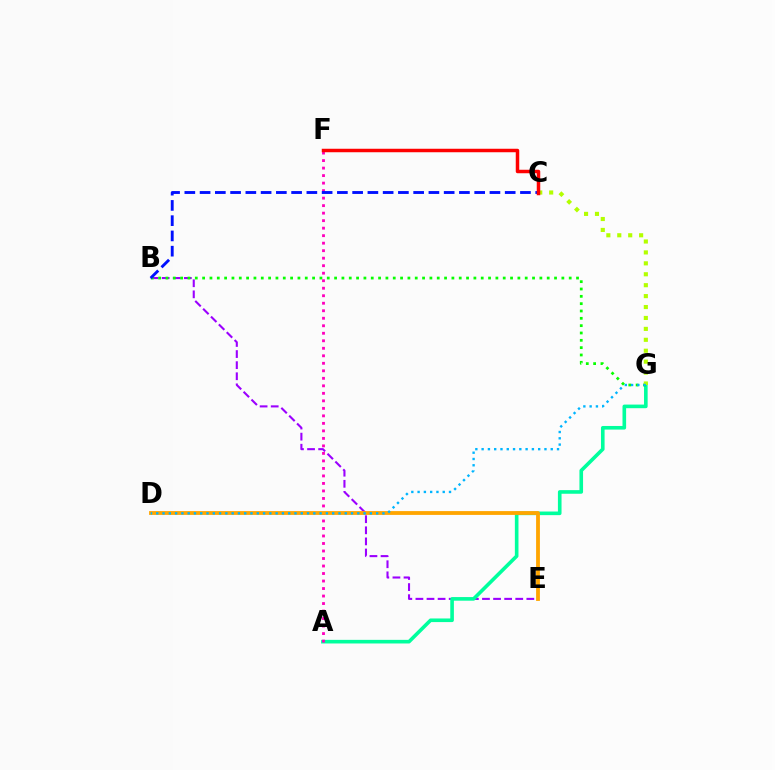{('B', 'E'): [{'color': '#9b00ff', 'line_style': 'dashed', 'thickness': 1.51}], ('A', 'G'): [{'color': '#00ff9d', 'line_style': 'solid', 'thickness': 2.6}], ('B', 'G'): [{'color': '#08ff00', 'line_style': 'dotted', 'thickness': 1.99}], ('A', 'F'): [{'color': '#ff00bd', 'line_style': 'dotted', 'thickness': 2.04}], ('B', 'C'): [{'color': '#0010ff', 'line_style': 'dashed', 'thickness': 2.07}], ('C', 'G'): [{'color': '#b3ff00', 'line_style': 'dotted', 'thickness': 2.97}], ('D', 'E'): [{'color': '#ffa500', 'line_style': 'solid', 'thickness': 2.75}], ('C', 'F'): [{'color': '#ff0000', 'line_style': 'solid', 'thickness': 2.51}], ('D', 'G'): [{'color': '#00b5ff', 'line_style': 'dotted', 'thickness': 1.71}]}